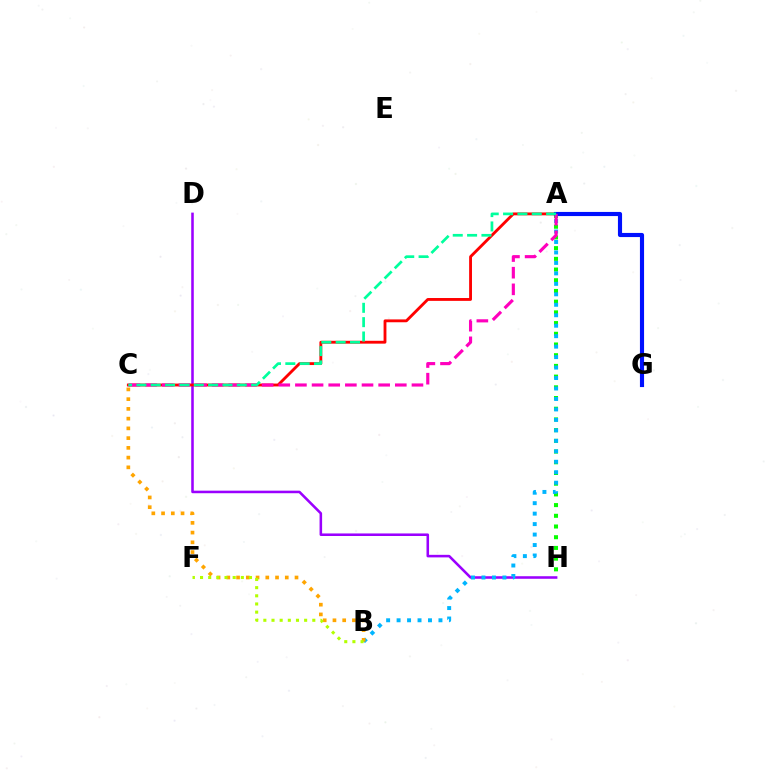{('D', 'H'): [{'color': '#9b00ff', 'line_style': 'solid', 'thickness': 1.84}], ('A', 'C'): [{'color': '#ff0000', 'line_style': 'solid', 'thickness': 2.05}, {'color': '#ff00bd', 'line_style': 'dashed', 'thickness': 2.26}, {'color': '#00ff9d', 'line_style': 'dashed', 'thickness': 1.95}], ('A', 'H'): [{'color': '#08ff00', 'line_style': 'dotted', 'thickness': 2.91}], ('A', 'B'): [{'color': '#00b5ff', 'line_style': 'dotted', 'thickness': 2.84}], ('A', 'G'): [{'color': '#0010ff', 'line_style': 'solid', 'thickness': 2.97}], ('B', 'C'): [{'color': '#ffa500', 'line_style': 'dotted', 'thickness': 2.65}], ('B', 'F'): [{'color': '#b3ff00', 'line_style': 'dotted', 'thickness': 2.22}]}